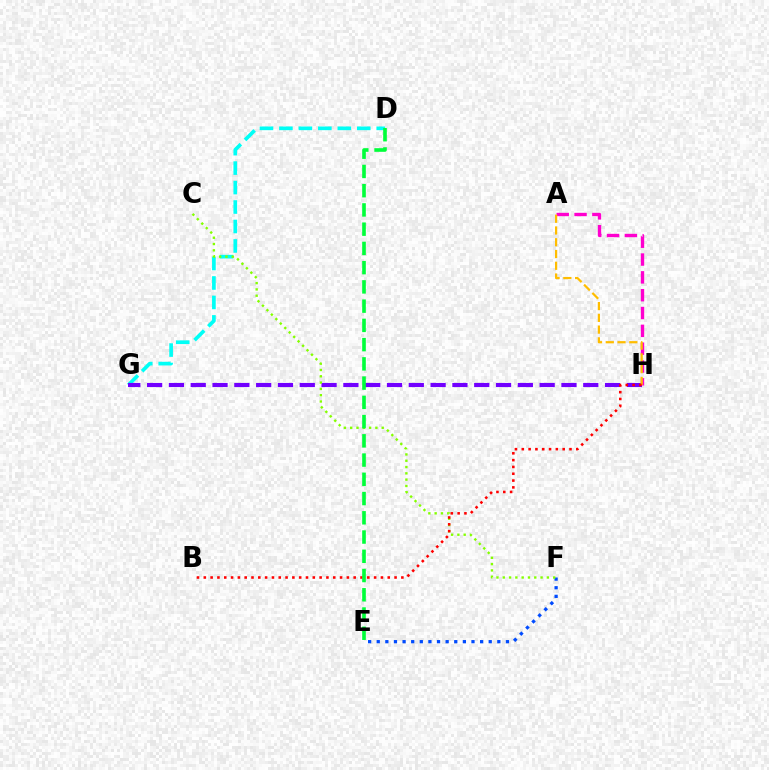{('D', 'G'): [{'color': '#00fff6', 'line_style': 'dashed', 'thickness': 2.64}], ('G', 'H'): [{'color': '#7200ff', 'line_style': 'dashed', 'thickness': 2.96}], ('E', 'F'): [{'color': '#004bff', 'line_style': 'dotted', 'thickness': 2.34}], ('A', 'H'): [{'color': '#ff00cf', 'line_style': 'dashed', 'thickness': 2.42}, {'color': '#ffbd00', 'line_style': 'dashed', 'thickness': 1.6}], ('C', 'F'): [{'color': '#84ff00', 'line_style': 'dotted', 'thickness': 1.71}], ('B', 'H'): [{'color': '#ff0000', 'line_style': 'dotted', 'thickness': 1.85}], ('D', 'E'): [{'color': '#00ff39', 'line_style': 'dashed', 'thickness': 2.61}]}